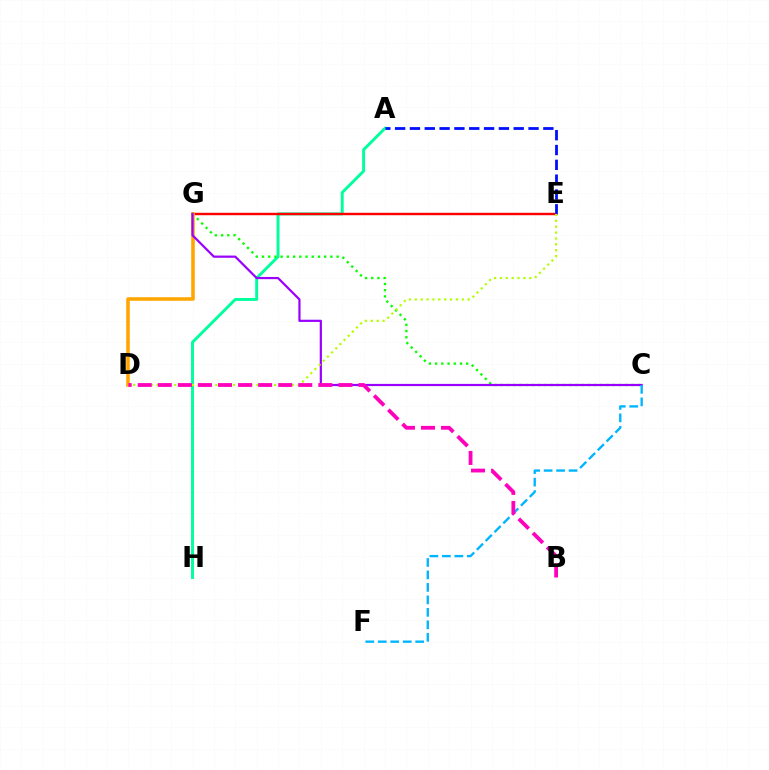{('A', 'H'): [{'color': '#00ff9d', 'line_style': 'solid', 'thickness': 2.11}], ('E', 'G'): [{'color': '#ff0000', 'line_style': 'solid', 'thickness': 1.75}], ('C', 'G'): [{'color': '#08ff00', 'line_style': 'dotted', 'thickness': 1.69}, {'color': '#9b00ff', 'line_style': 'solid', 'thickness': 1.59}], ('D', 'G'): [{'color': '#ffa500', 'line_style': 'solid', 'thickness': 2.56}], ('A', 'E'): [{'color': '#0010ff', 'line_style': 'dashed', 'thickness': 2.01}], ('D', 'E'): [{'color': '#b3ff00', 'line_style': 'dotted', 'thickness': 1.6}], ('C', 'F'): [{'color': '#00b5ff', 'line_style': 'dashed', 'thickness': 1.69}], ('B', 'D'): [{'color': '#ff00bd', 'line_style': 'dashed', 'thickness': 2.73}]}